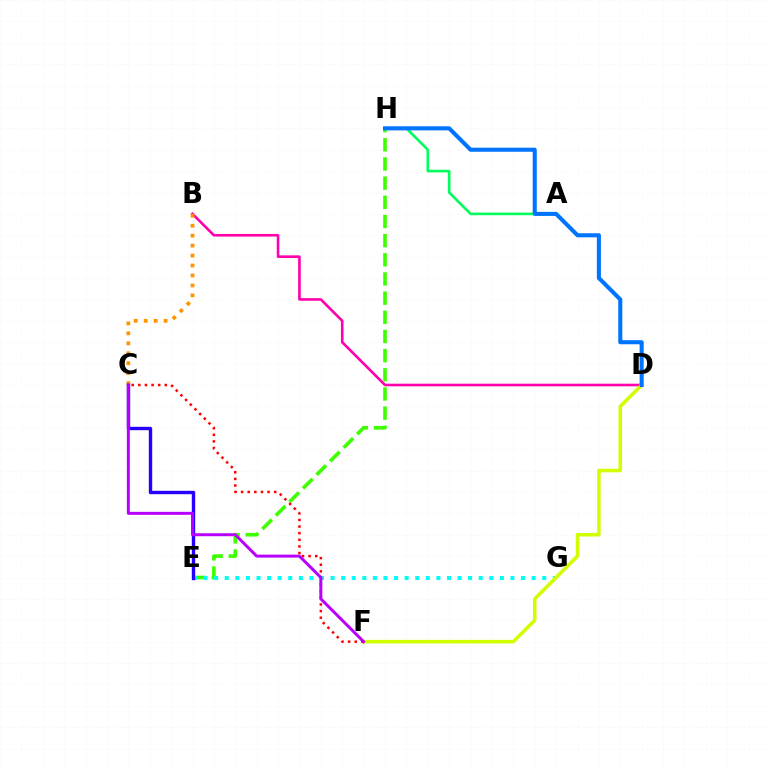{('A', 'H'): [{'color': '#00ff5c', 'line_style': 'solid', 'thickness': 1.89}], ('B', 'D'): [{'color': '#ff00ac', 'line_style': 'solid', 'thickness': 1.89}], ('E', 'H'): [{'color': '#3dff00', 'line_style': 'dashed', 'thickness': 2.6}], ('B', 'C'): [{'color': '#ff9400', 'line_style': 'dotted', 'thickness': 2.7}], ('E', 'G'): [{'color': '#00fff6', 'line_style': 'dotted', 'thickness': 2.88}], ('D', 'F'): [{'color': '#d1ff00', 'line_style': 'solid', 'thickness': 2.56}], ('C', 'E'): [{'color': '#2500ff', 'line_style': 'solid', 'thickness': 2.44}], ('D', 'H'): [{'color': '#0074ff', 'line_style': 'solid', 'thickness': 2.93}], ('C', 'F'): [{'color': '#ff0000', 'line_style': 'dotted', 'thickness': 1.8}, {'color': '#b900ff', 'line_style': 'solid', 'thickness': 2.15}]}